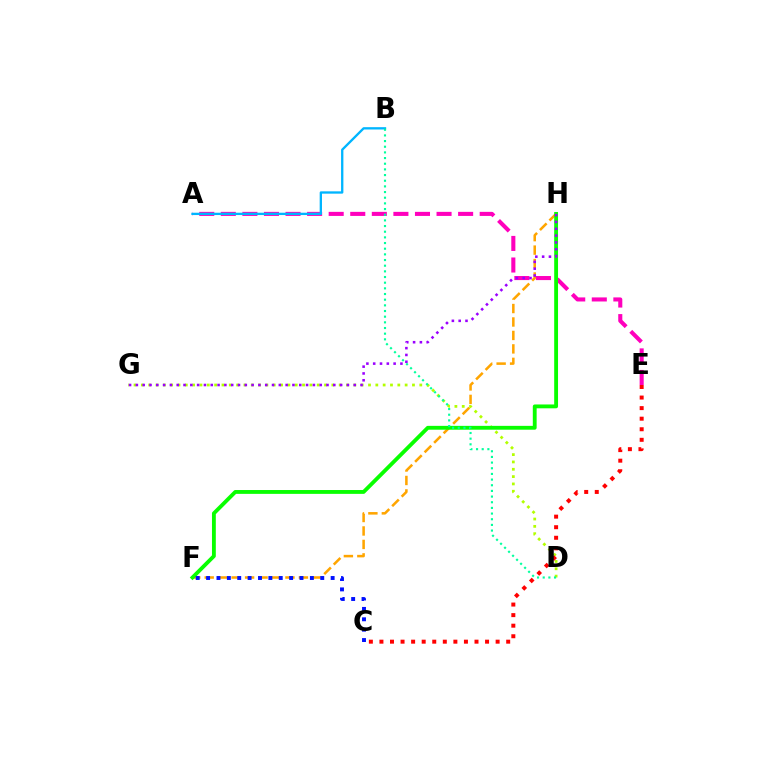{('F', 'H'): [{'color': '#ffa500', 'line_style': 'dashed', 'thickness': 1.83}, {'color': '#08ff00', 'line_style': 'solid', 'thickness': 2.77}], ('A', 'E'): [{'color': '#ff00bd', 'line_style': 'dashed', 'thickness': 2.93}], ('D', 'G'): [{'color': '#b3ff00', 'line_style': 'dotted', 'thickness': 1.99}], ('C', 'E'): [{'color': '#ff0000', 'line_style': 'dotted', 'thickness': 2.87}], ('A', 'B'): [{'color': '#00b5ff', 'line_style': 'solid', 'thickness': 1.67}], ('G', 'H'): [{'color': '#9b00ff', 'line_style': 'dotted', 'thickness': 1.85}], ('C', 'F'): [{'color': '#0010ff', 'line_style': 'dotted', 'thickness': 2.82}], ('B', 'D'): [{'color': '#00ff9d', 'line_style': 'dotted', 'thickness': 1.54}]}